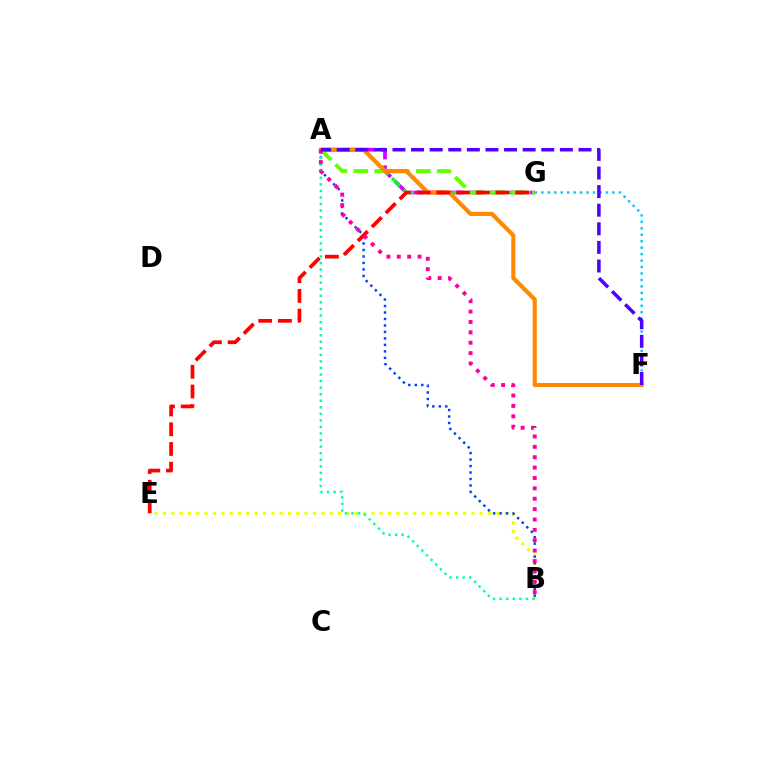{('B', 'E'): [{'color': '#eeff00', 'line_style': 'dotted', 'thickness': 2.26}], ('F', 'G'): [{'color': '#00c7ff', 'line_style': 'dotted', 'thickness': 1.75}], ('A', 'G'): [{'color': '#d600ff', 'line_style': 'dashed', 'thickness': 2.71}, {'color': '#00ff27', 'line_style': 'dashed', 'thickness': 2.25}, {'color': '#66ff00', 'line_style': 'dashed', 'thickness': 2.83}], ('A', 'F'): [{'color': '#ff8800', 'line_style': 'solid', 'thickness': 2.98}, {'color': '#4f00ff', 'line_style': 'dashed', 'thickness': 2.53}], ('A', 'B'): [{'color': '#003fff', 'line_style': 'dotted', 'thickness': 1.76}, {'color': '#00ffaf', 'line_style': 'dotted', 'thickness': 1.78}, {'color': '#ff00a0', 'line_style': 'dotted', 'thickness': 2.82}], ('E', 'G'): [{'color': '#ff0000', 'line_style': 'dashed', 'thickness': 2.68}]}